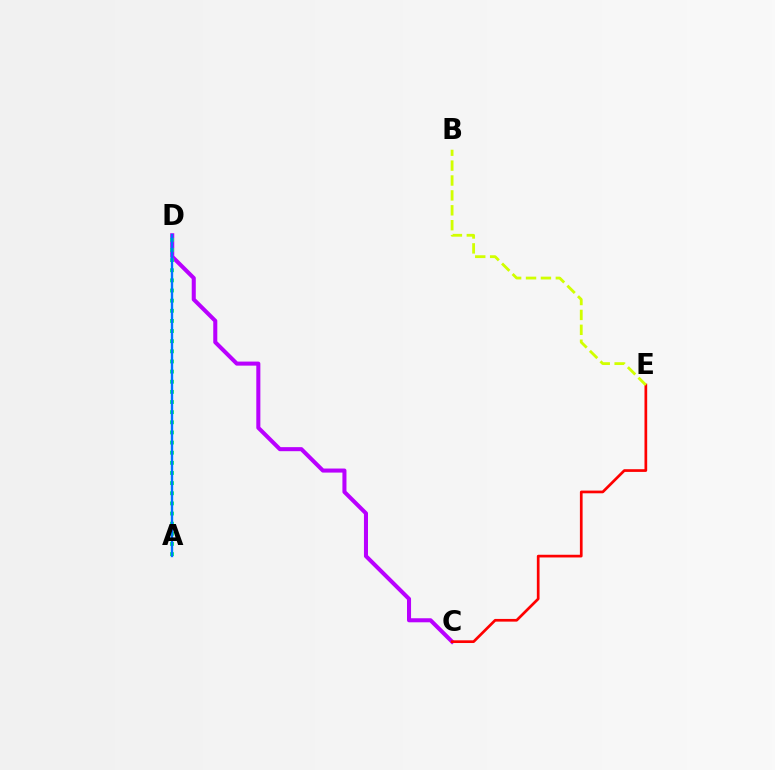{('C', 'D'): [{'color': '#b900ff', 'line_style': 'solid', 'thickness': 2.92}], ('A', 'D'): [{'color': '#00ff5c', 'line_style': 'dotted', 'thickness': 2.75}, {'color': '#0074ff', 'line_style': 'solid', 'thickness': 1.7}], ('C', 'E'): [{'color': '#ff0000', 'line_style': 'solid', 'thickness': 1.94}], ('B', 'E'): [{'color': '#d1ff00', 'line_style': 'dashed', 'thickness': 2.02}]}